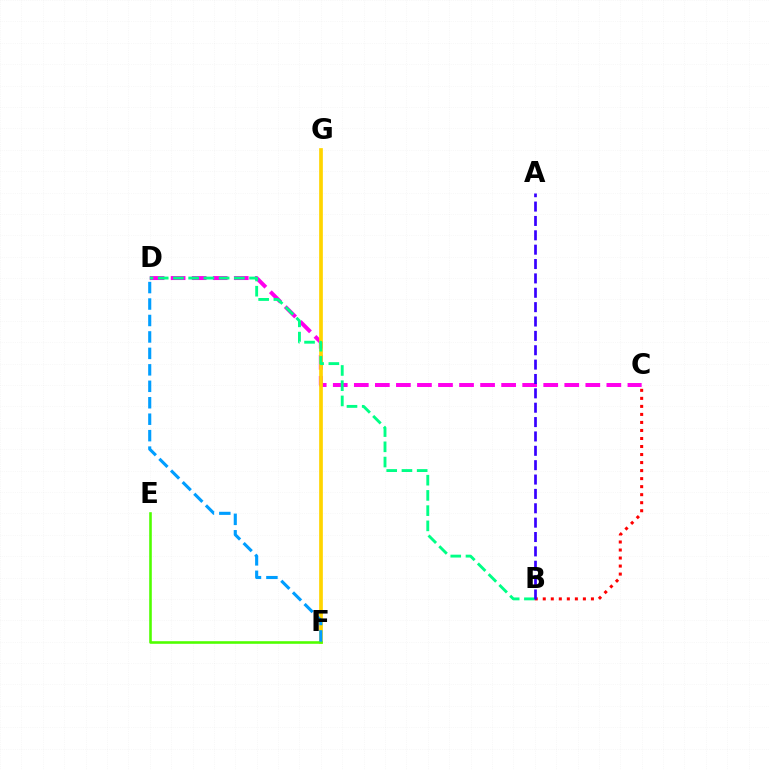{('C', 'D'): [{'color': '#ff00ed', 'line_style': 'dashed', 'thickness': 2.86}], ('F', 'G'): [{'color': '#ffd500', 'line_style': 'solid', 'thickness': 2.66}], ('E', 'F'): [{'color': '#4fff00', 'line_style': 'solid', 'thickness': 1.87}], ('D', 'F'): [{'color': '#009eff', 'line_style': 'dashed', 'thickness': 2.24}], ('B', 'C'): [{'color': '#ff0000', 'line_style': 'dotted', 'thickness': 2.18}], ('B', 'D'): [{'color': '#00ff86', 'line_style': 'dashed', 'thickness': 2.07}], ('A', 'B'): [{'color': '#3700ff', 'line_style': 'dashed', 'thickness': 1.95}]}